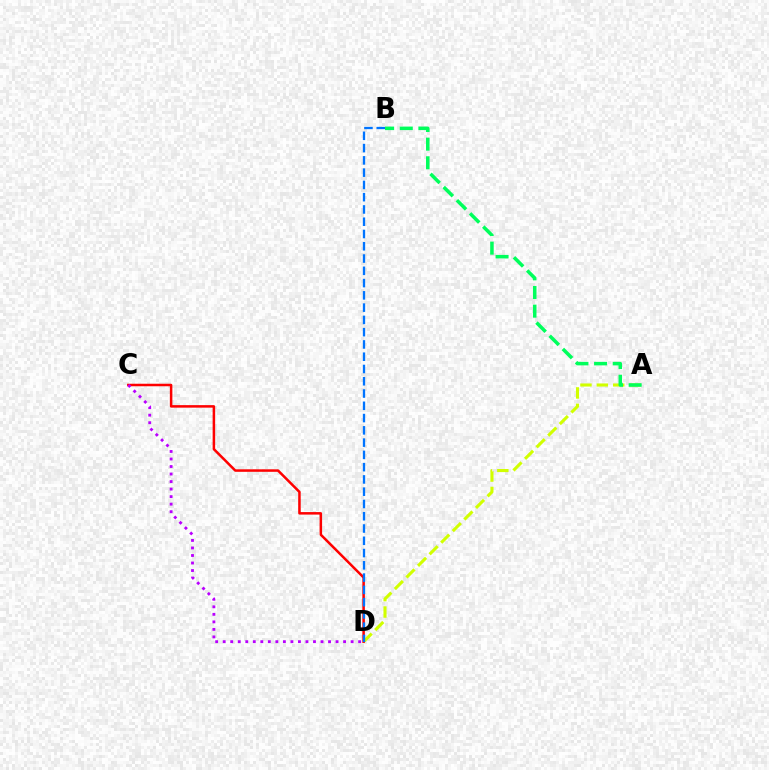{('A', 'D'): [{'color': '#d1ff00', 'line_style': 'dashed', 'thickness': 2.23}], ('C', 'D'): [{'color': '#ff0000', 'line_style': 'solid', 'thickness': 1.81}, {'color': '#b900ff', 'line_style': 'dotted', 'thickness': 2.04}], ('A', 'B'): [{'color': '#00ff5c', 'line_style': 'dashed', 'thickness': 2.53}], ('B', 'D'): [{'color': '#0074ff', 'line_style': 'dashed', 'thickness': 1.67}]}